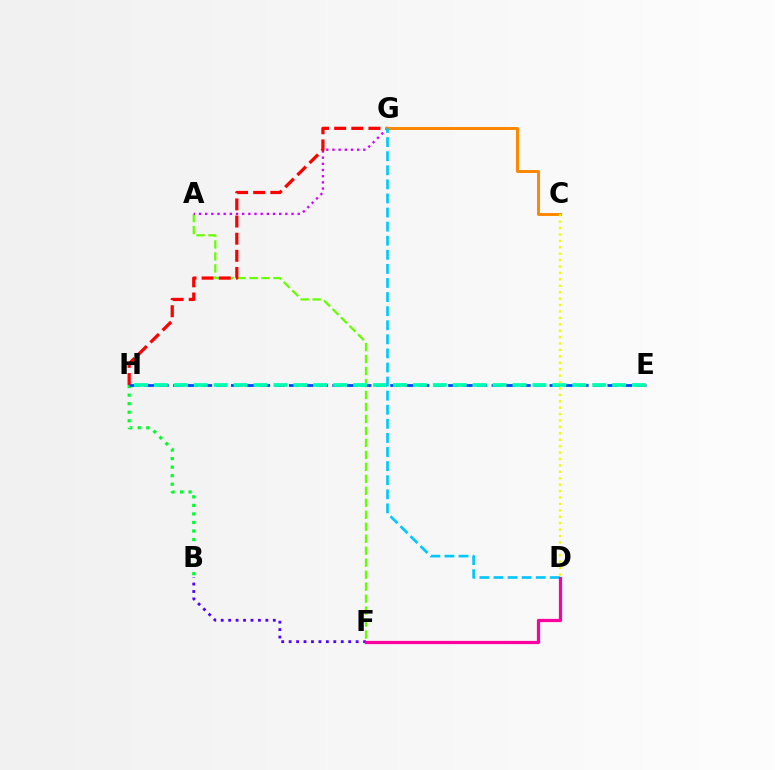{('A', 'F'): [{'color': '#66ff00', 'line_style': 'dashed', 'thickness': 1.63}], ('A', 'G'): [{'color': '#d600ff', 'line_style': 'dotted', 'thickness': 1.68}], ('G', 'H'): [{'color': '#ff0000', 'line_style': 'dashed', 'thickness': 2.33}], ('B', 'H'): [{'color': '#00ff27', 'line_style': 'dotted', 'thickness': 2.32}], ('C', 'G'): [{'color': '#ff8800', 'line_style': 'solid', 'thickness': 2.14}], ('E', 'H'): [{'color': '#003fff', 'line_style': 'dashed', 'thickness': 1.97}, {'color': '#00ffaf', 'line_style': 'dashed', 'thickness': 2.71}], ('B', 'F'): [{'color': '#4f00ff', 'line_style': 'dotted', 'thickness': 2.02}], ('D', 'G'): [{'color': '#00c7ff', 'line_style': 'dashed', 'thickness': 1.91}], ('D', 'F'): [{'color': '#ff00a0', 'line_style': 'solid', 'thickness': 2.33}], ('C', 'D'): [{'color': '#eeff00', 'line_style': 'dotted', 'thickness': 1.74}]}